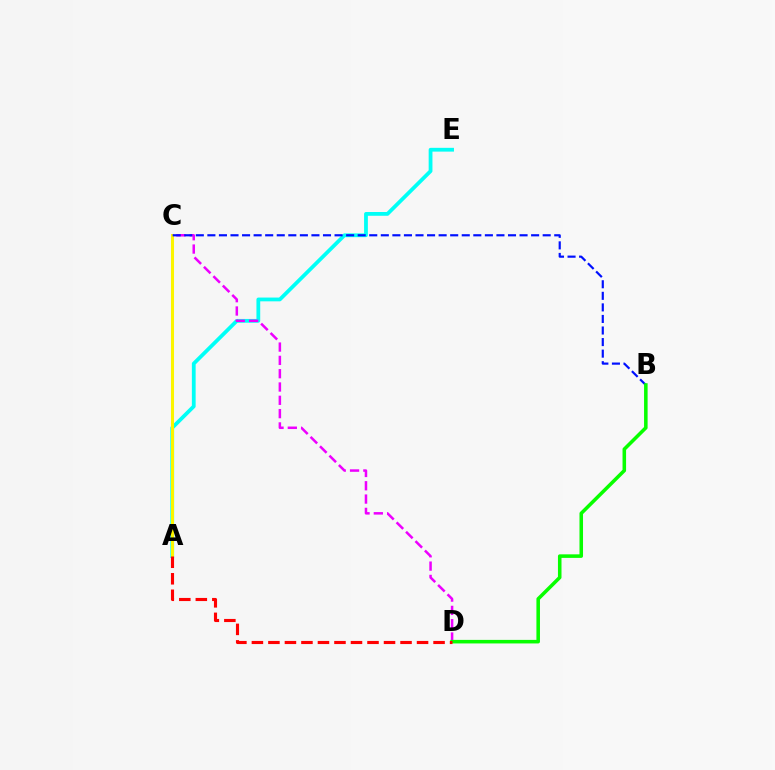{('A', 'E'): [{'color': '#00fff6', 'line_style': 'solid', 'thickness': 2.72}], ('A', 'C'): [{'color': '#fcf500', 'line_style': 'solid', 'thickness': 2.19}], ('C', 'D'): [{'color': '#ee00ff', 'line_style': 'dashed', 'thickness': 1.81}], ('B', 'C'): [{'color': '#0010ff', 'line_style': 'dashed', 'thickness': 1.57}], ('B', 'D'): [{'color': '#08ff00', 'line_style': 'solid', 'thickness': 2.55}], ('A', 'D'): [{'color': '#ff0000', 'line_style': 'dashed', 'thickness': 2.24}]}